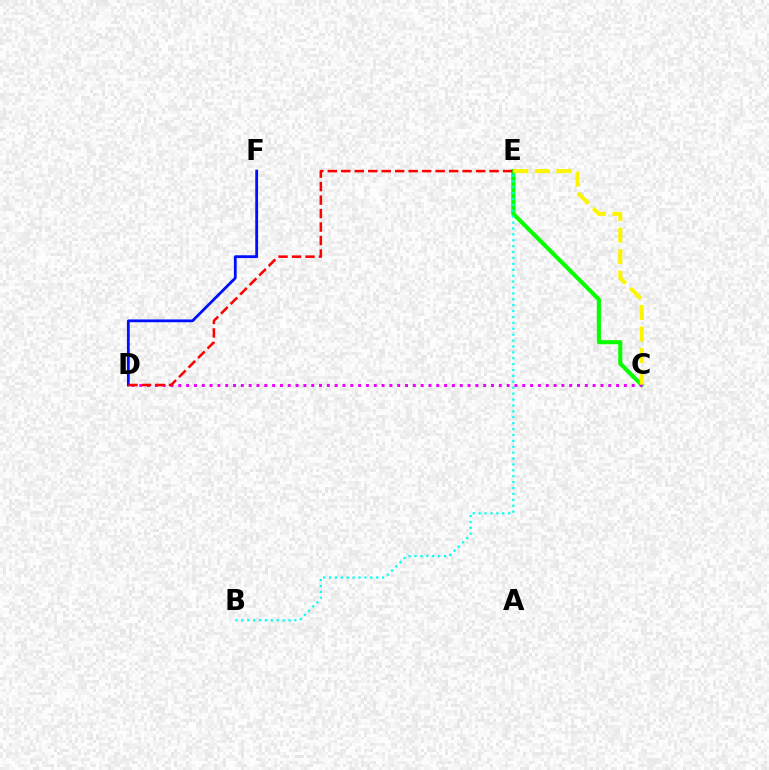{('C', 'E'): [{'color': '#08ff00', 'line_style': 'solid', 'thickness': 2.94}, {'color': '#fcf500', 'line_style': 'dashed', 'thickness': 2.93}], ('C', 'D'): [{'color': '#ee00ff', 'line_style': 'dotted', 'thickness': 2.12}], ('B', 'E'): [{'color': '#00fff6', 'line_style': 'dotted', 'thickness': 1.6}], ('D', 'F'): [{'color': '#0010ff', 'line_style': 'solid', 'thickness': 2.02}], ('D', 'E'): [{'color': '#ff0000', 'line_style': 'dashed', 'thickness': 1.83}]}